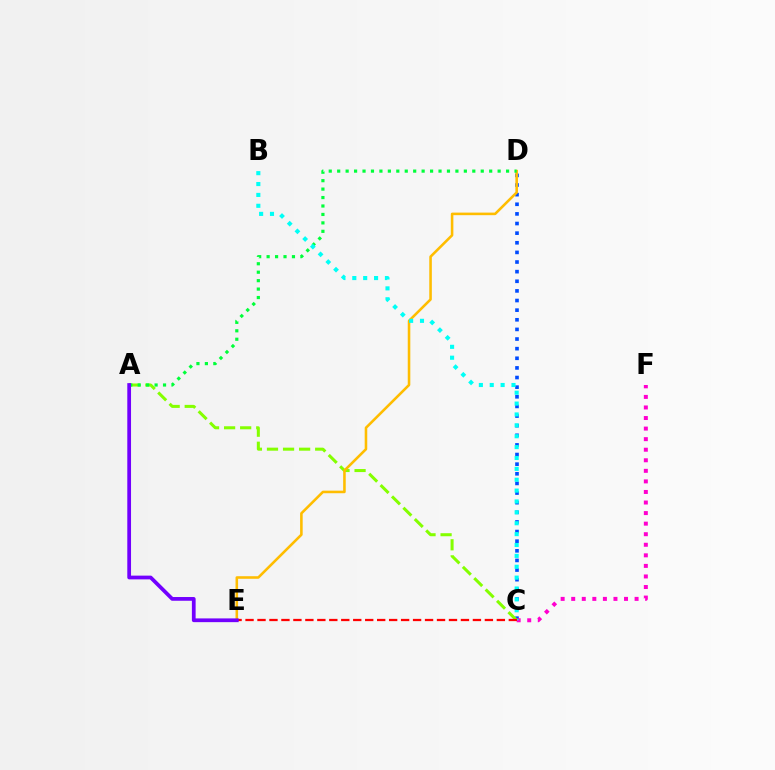{('C', 'D'): [{'color': '#004bff', 'line_style': 'dotted', 'thickness': 2.62}], ('C', 'F'): [{'color': '#ff00cf', 'line_style': 'dotted', 'thickness': 2.87}], ('A', 'C'): [{'color': '#84ff00', 'line_style': 'dashed', 'thickness': 2.18}], ('D', 'E'): [{'color': '#ffbd00', 'line_style': 'solid', 'thickness': 1.85}], ('A', 'D'): [{'color': '#00ff39', 'line_style': 'dotted', 'thickness': 2.29}], ('B', 'C'): [{'color': '#00fff6', 'line_style': 'dotted', 'thickness': 2.96}], ('C', 'E'): [{'color': '#ff0000', 'line_style': 'dashed', 'thickness': 1.63}], ('A', 'E'): [{'color': '#7200ff', 'line_style': 'solid', 'thickness': 2.69}]}